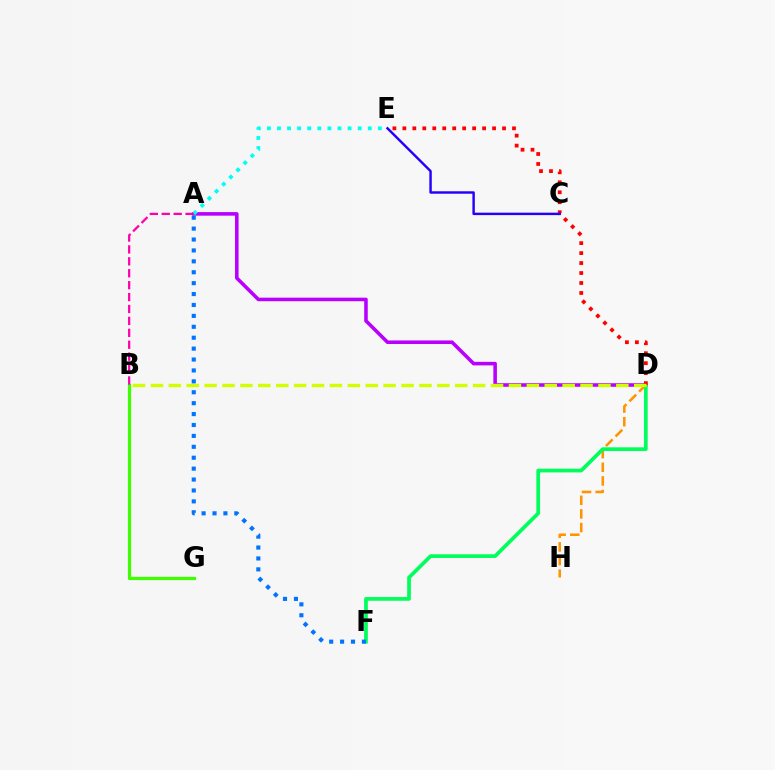{('D', 'H'): [{'color': '#ff9400', 'line_style': 'dashed', 'thickness': 1.85}], ('A', 'D'): [{'color': '#b900ff', 'line_style': 'solid', 'thickness': 2.57}], ('D', 'F'): [{'color': '#00ff5c', 'line_style': 'solid', 'thickness': 2.68}], ('B', 'G'): [{'color': '#3dff00', 'line_style': 'solid', 'thickness': 2.33}], ('D', 'E'): [{'color': '#ff0000', 'line_style': 'dotted', 'thickness': 2.71}], ('A', 'E'): [{'color': '#00fff6', 'line_style': 'dotted', 'thickness': 2.74}], ('B', 'D'): [{'color': '#d1ff00', 'line_style': 'dashed', 'thickness': 2.43}], ('C', 'E'): [{'color': '#2500ff', 'line_style': 'solid', 'thickness': 1.75}], ('A', 'B'): [{'color': '#ff00ac', 'line_style': 'dashed', 'thickness': 1.62}], ('A', 'F'): [{'color': '#0074ff', 'line_style': 'dotted', 'thickness': 2.96}]}